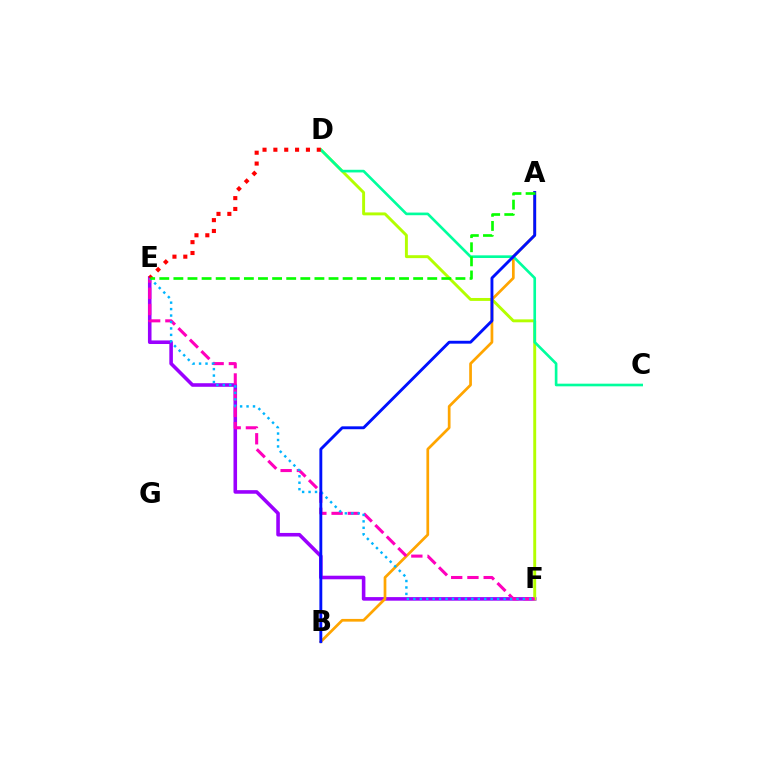{('E', 'F'): [{'color': '#9b00ff', 'line_style': 'solid', 'thickness': 2.58}, {'color': '#ff00bd', 'line_style': 'dashed', 'thickness': 2.21}, {'color': '#00b5ff', 'line_style': 'dotted', 'thickness': 1.75}], ('D', 'F'): [{'color': '#b3ff00', 'line_style': 'solid', 'thickness': 2.11}], ('A', 'B'): [{'color': '#ffa500', 'line_style': 'solid', 'thickness': 1.96}, {'color': '#0010ff', 'line_style': 'solid', 'thickness': 2.08}], ('C', 'D'): [{'color': '#00ff9d', 'line_style': 'solid', 'thickness': 1.91}], ('D', 'E'): [{'color': '#ff0000', 'line_style': 'dotted', 'thickness': 2.95}], ('A', 'E'): [{'color': '#08ff00', 'line_style': 'dashed', 'thickness': 1.92}]}